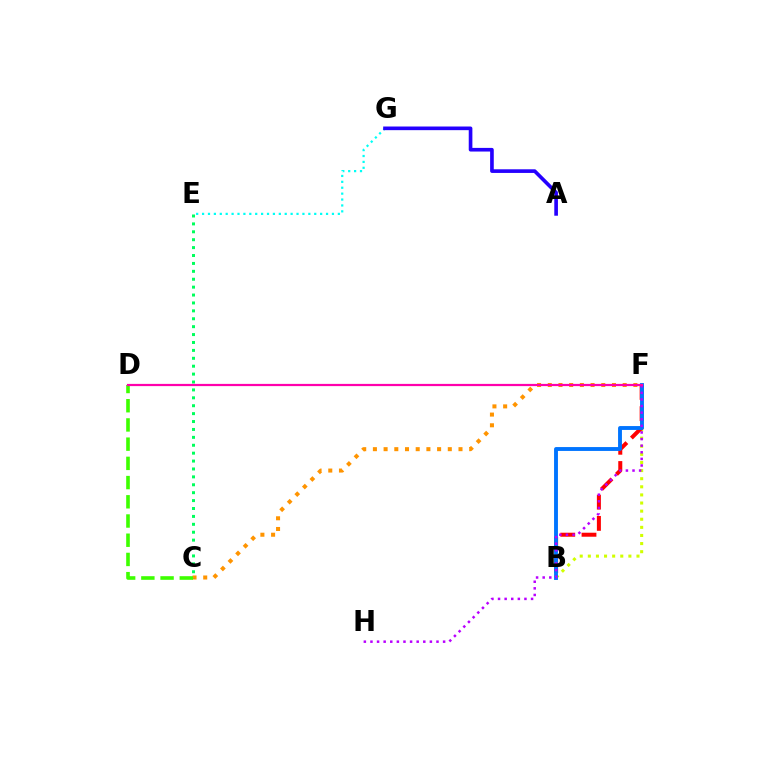{('C', 'F'): [{'color': '#ff9400', 'line_style': 'dotted', 'thickness': 2.91}], ('B', 'F'): [{'color': '#d1ff00', 'line_style': 'dotted', 'thickness': 2.2}, {'color': '#ff0000', 'line_style': 'dashed', 'thickness': 2.89}, {'color': '#0074ff', 'line_style': 'solid', 'thickness': 2.79}], ('C', 'E'): [{'color': '#00ff5c', 'line_style': 'dotted', 'thickness': 2.15}], ('C', 'D'): [{'color': '#3dff00', 'line_style': 'dashed', 'thickness': 2.61}], ('F', 'H'): [{'color': '#b900ff', 'line_style': 'dotted', 'thickness': 1.79}], ('E', 'G'): [{'color': '#00fff6', 'line_style': 'dotted', 'thickness': 1.6}], ('D', 'F'): [{'color': '#ff00ac', 'line_style': 'solid', 'thickness': 1.6}], ('A', 'G'): [{'color': '#2500ff', 'line_style': 'solid', 'thickness': 2.62}]}